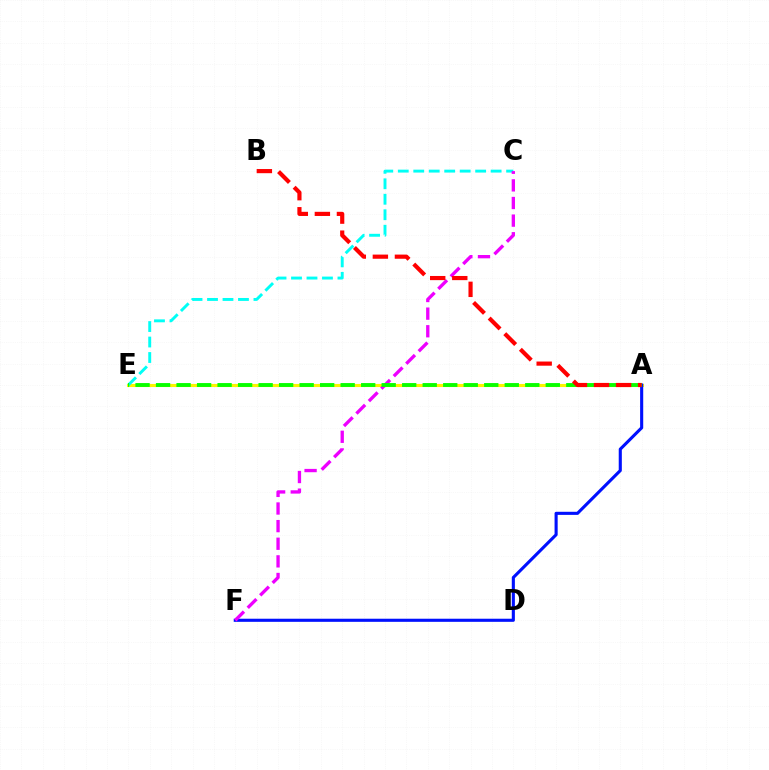{('A', 'E'): [{'color': '#fcf500', 'line_style': 'solid', 'thickness': 2.23}, {'color': '#08ff00', 'line_style': 'dashed', 'thickness': 2.79}], ('A', 'F'): [{'color': '#0010ff', 'line_style': 'solid', 'thickness': 2.23}], ('C', 'E'): [{'color': '#00fff6', 'line_style': 'dashed', 'thickness': 2.1}], ('C', 'F'): [{'color': '#ee00ff', 'line_style': 'dashed', 'thickness': 2.39}], ('A', 'B'): [{'color': '#ff0000', 'line_style': 'dashed', 'thickness': 3.0}]}